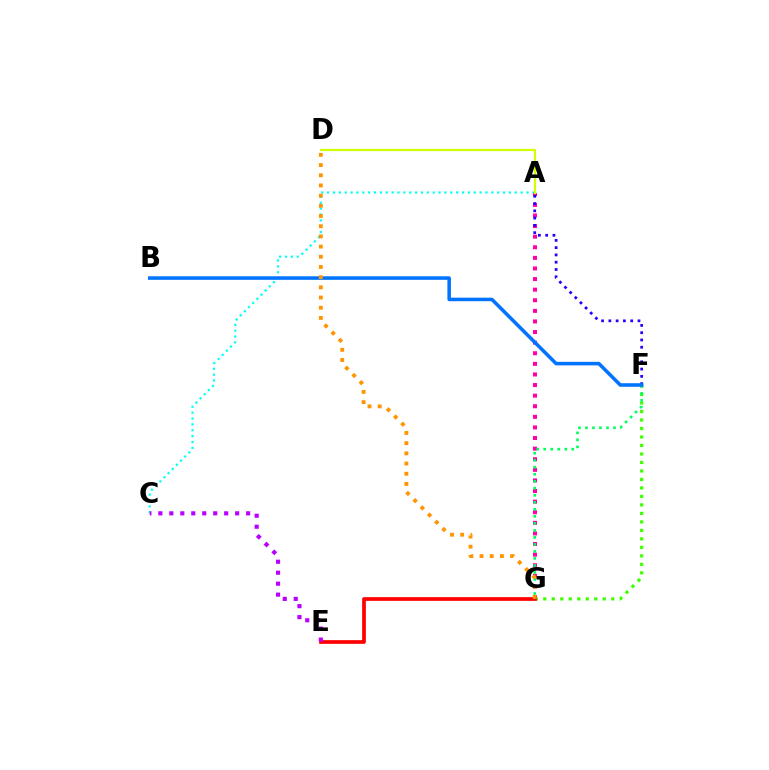{('A', 'C'): [{'color': '#00fff6', 'line_style': 'dotted', 'thickness': 1.59}], ('F', 'G'): [{'color': '#3dff00', 'line_style': 'dotted', 'thickness': 2.31}, {'color': '#00ff5c', 'line_style': 'dotted', 'thickness': 1.91}], ('A', 'G'): [{'color': '#ff00ac', 'line_style': 'dotted', 'thickness': 2.88}], ('E', 'G'): [{'color': '#ff0000', 'line_style': 'solid', 'thickness': 2.67}], ('A', 'F'): [{'color': '#2500ff', 'line_style': 'dotted', 'thickness': 1.98}], ('B', 'F'): [{'color': '#0074ff', 'line_style': 'solid', 'thickness': 2.55}], ('A', 'D'): [{'color': '#d1ff00', 'line_style': 'solid', 'thickness': 1.57}], ('D', 'G'): [{'color': '#ff9400', 'line_style': 'dotted', 'thickness': 2.77}], ('C', 'E'): [{'color': '#b900ff', 'line_style': 'dotted', 'thickness': 2.98}]}